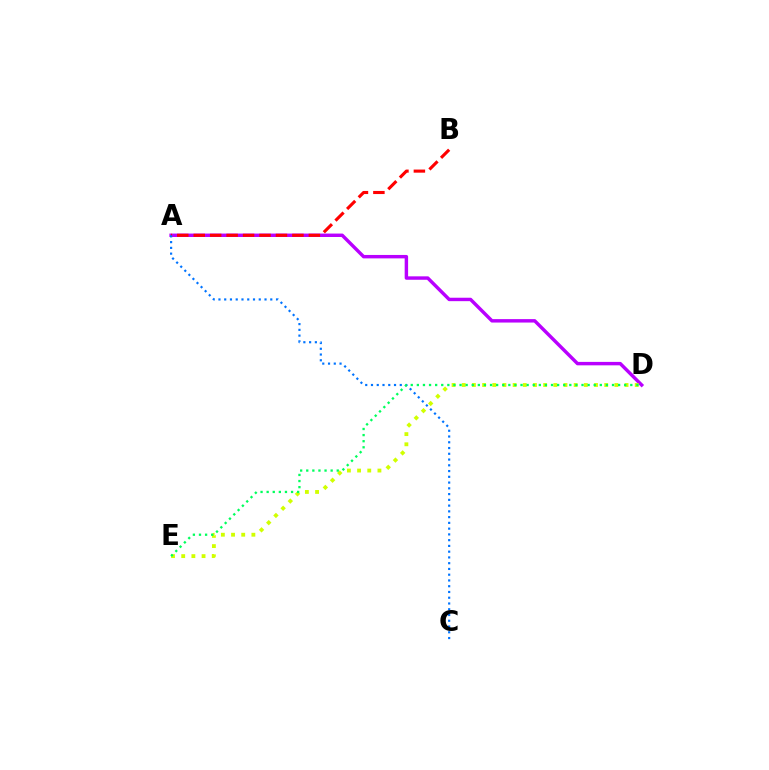{('A', 'D'): [{'color': '#b900ff', 'line_style': 'solid', 'thickness': 2.47}], ('D', 'E'): [{'color': '#d1ff00', 'line_style': 'dotted', 'thickness': 2.76}, {'color': '#00ff5c', 'line_style': 'dotted', 'thickness': 1.66}], ('A', 'B'): [{'color': '#ff0000', 'line_style': 'dashed', 'thickness': 2.23}], ('A', 'C'): [{'color': '#0074ff', 'line_style': 'dotted', 'thickness': 1.56}]}